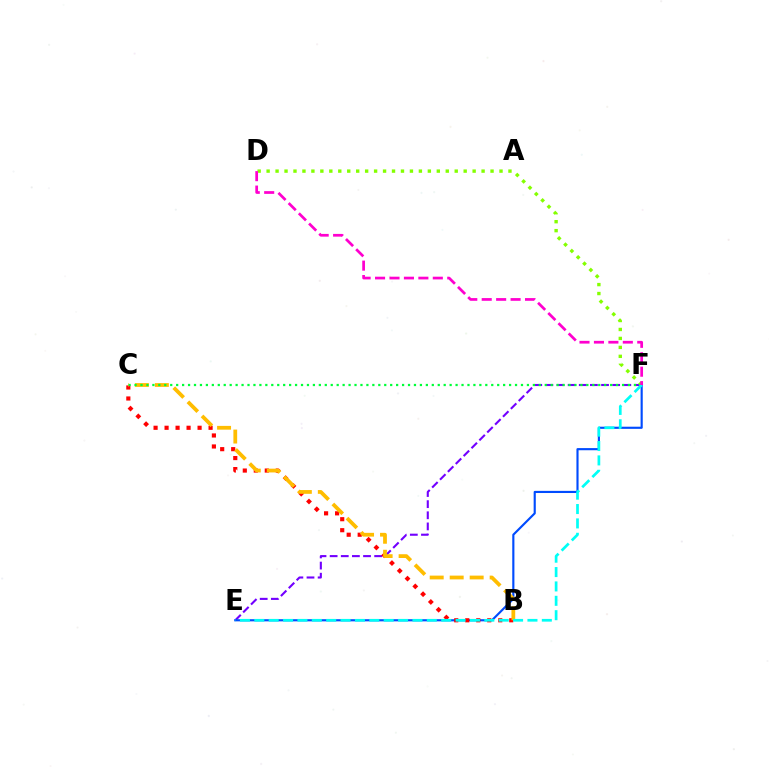{('E', 'F'): [{'color': '#7200ff', 'line_style': 'dashed', 'thickness': 1.51}, {'color': '#004bff', 'line_style': 'solid', 'thickness': 1.54}, {'color': '#00fff6', 'line_style': 'dashed', 'thickness': 1.95}], ('D', 'F'): [{'color': '#84ff00', 'line_style': 'dotted', 'thickness': 2.43}, {'color': '#ff00cf', 'line_style': 'dashed', 'thickness': 1.96}], ('B', 'C'): [{'color': '#ff0000', 'line_style': 'dotted', 'thickness': 2.99}, {'color': '#ffbd00', 'line_style': 'dashed', 'thickness': 2.71}], ('C', 'F'): [{'color': '#00ff39', 'line_style': 'dotted', 'thickness': 1.62}]}